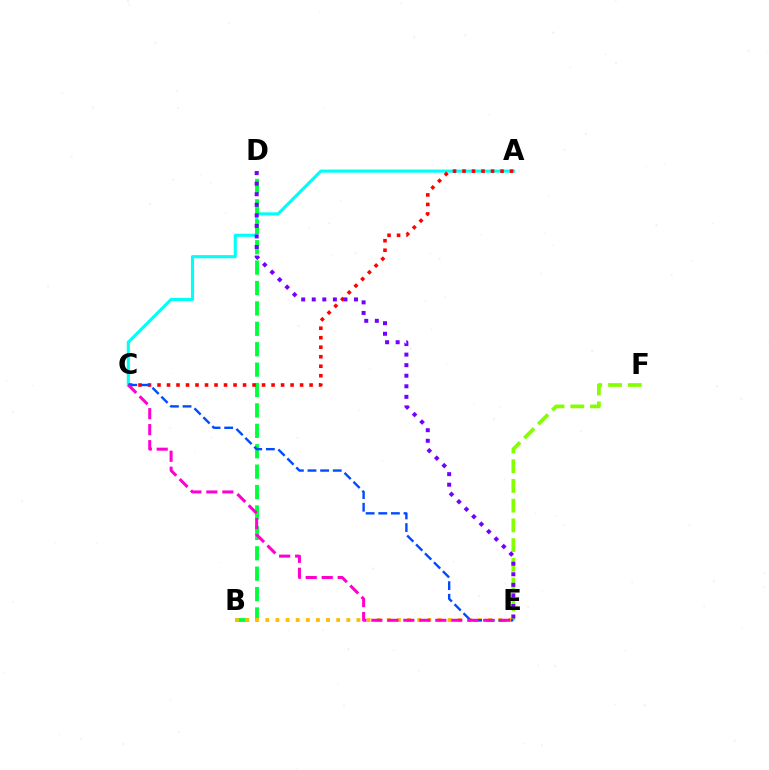{('A', 'C'): [{'color': '#00fff6', 'line_style': 'solid', 'thickness': 2.25}, {'color': '#ff0000', 'line_style': 'dotted', 'thickness': 2.58}], ('B', 'D'): [{'color': '#00ff39', 'line_style': 'dashed', 'thickness': 2.77}], ('B', 'E'): [{'color': '#ffbd00', 'line_style': 'dotted', 'thickness': 2.75}], ('E', 'F'): [{'color': '#84ff00', 'line_style': 'dashed', 'thickness': 2.68}], ('C', 'E'): [{'color': '#004bff', 'line_style': 'dashed', 'thickness': 1.72}, {'color': '#ff00cf', 'line_style': 'dashed', 'thickness': 2.17}], ('D', 'E'): [{'color': '#7200ff', 'line_style': 'dotted', 'thickness': 2.87}]}